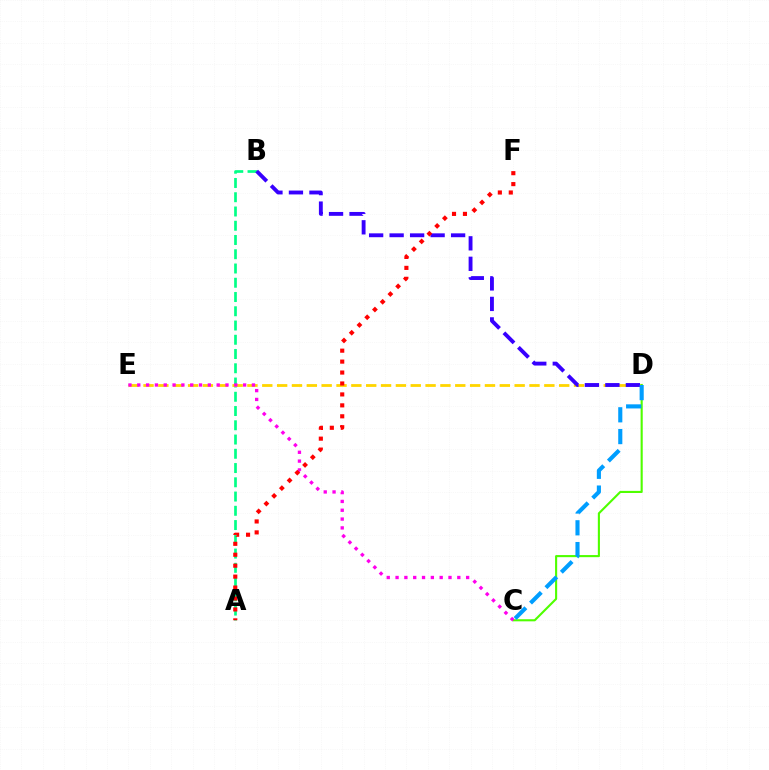{('A', 'B'): [{'color': '#00ff86', 'line_style': 'dashed', 'thickness': 1.94}], ('D', 'E'): [{'color': '#ffd500', 'line_style': 'dashed', 'thickness': 2.02}], ('B', 'D'): [{'color': '#3700ff', 'line_style': 'dashed', 'thickness': 2.78}], ('C', 'D'): [{'color': '#4fff00', 'line_style': 'solid', 'thickness': 1.52}, {'color': '#009eff', 'line_style': 'dashed', 'thickness': 2.96}], ('C', 'E'): [{'color': '#ff00ed', 'line_style': 'dotted', 'thickness': 2.4}], ('A', 'F'): [{'color': '#ff0000', 'line_style': 'dotted', 'thickness': 2.97}]}